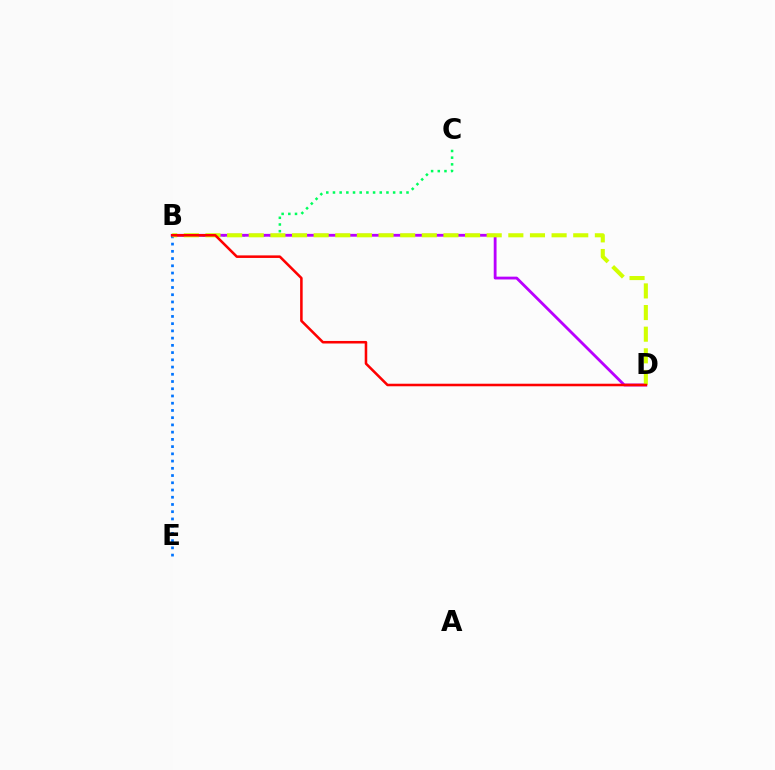{('B', 'C'): [{'color': '#00ff5c', 'line_style': 'dotted', 'thickness': 1.82}], ('B', 'D'): [{'color': '#b900ff', 'line_style': 'solid', 'thickness': 2.03}, {'color': '#d1ff00', 'line_style': 'dashed', 'thickness': 2.94}, {'color': '#ff0000', 'line_style': 'solid', 'thickness': 1.83}], ('B', 'E'): [{'color': '#0074ff', 'line_style': 'dotted', 'thickness': 1.97}]}